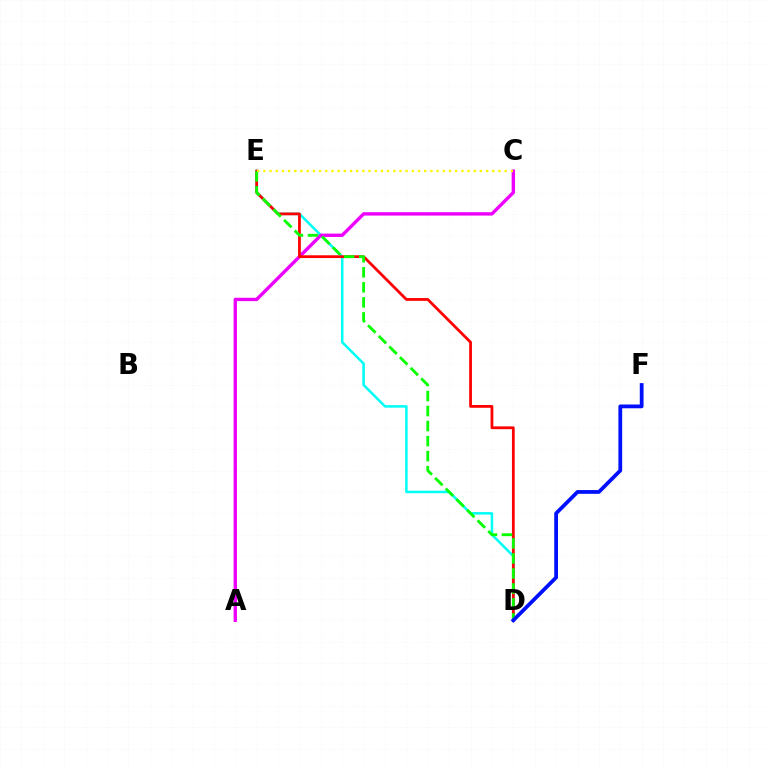{('D', 'E'): [{'color': '#00fff6', 'line_style': 'solid', 'thickness': 1.82}, {'color': '#ff0000', 'line_style': 'solid', 'thickness': 2.0}, {'color': '#08ff00', 'line_style': 'dashed', 'thickness': 2.04}], ('A', 'C'): [{'color': '#ee00ff', 'line_style': 'solid', 'thickness': 2.43}], ('D', 'F'): [{'color': '#0010ff', 'line_style': 'solid', 'thickness': 2.71}], ('C', 'E'): [{'color': '#fcf500', 'line_style': 'dotted', 'thickness': 1.68}]}